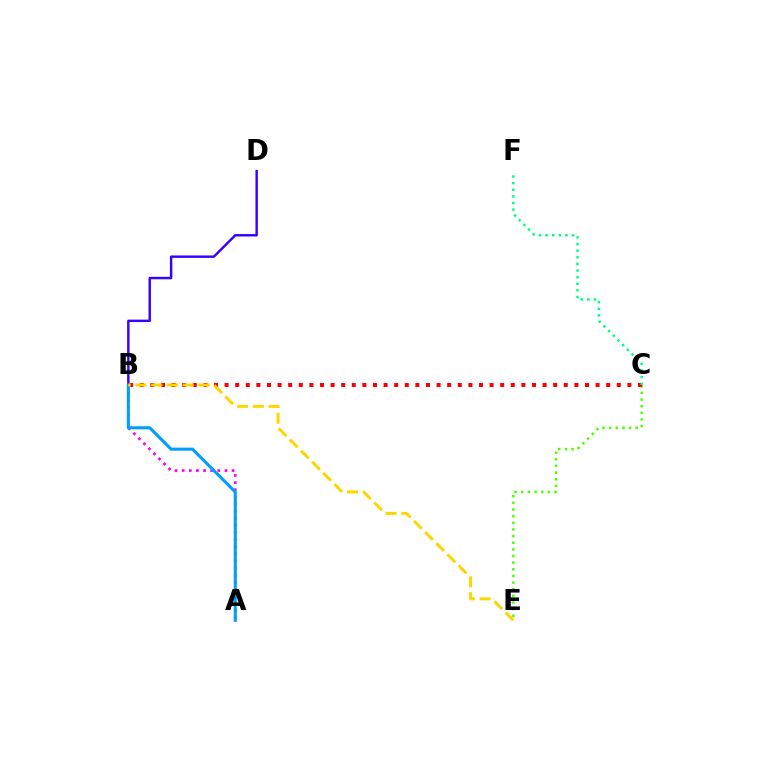{('A', 'B'): [{'color': '#ff00ed', 'line_style': 'dotted', 'thickness': 1.94}, {'color': '#009eff', 'line_style': 'solid', 'thickness': 2.21}], ('B', 'D'): [{'color': '#3700ff', 'line_style': 'solid', 'thickness': 1.76}], ('C', 'E'): [{'color': '#4fff00', 'line_style': 'dotted', 'thickness': 1.8}], ('B', 'C'): [{'color': '#ff0000', 'line_style': 'dotted', 'thickness': 2.88}], ('C', 'F'): [{'color': '#00ff86', 'line_style': 'dotted', 'thickness': 1.8}], ('B', 'E'): [{'color': '#ffd500', 'line_style': 'dashed', 'thickness': 2.14}]}